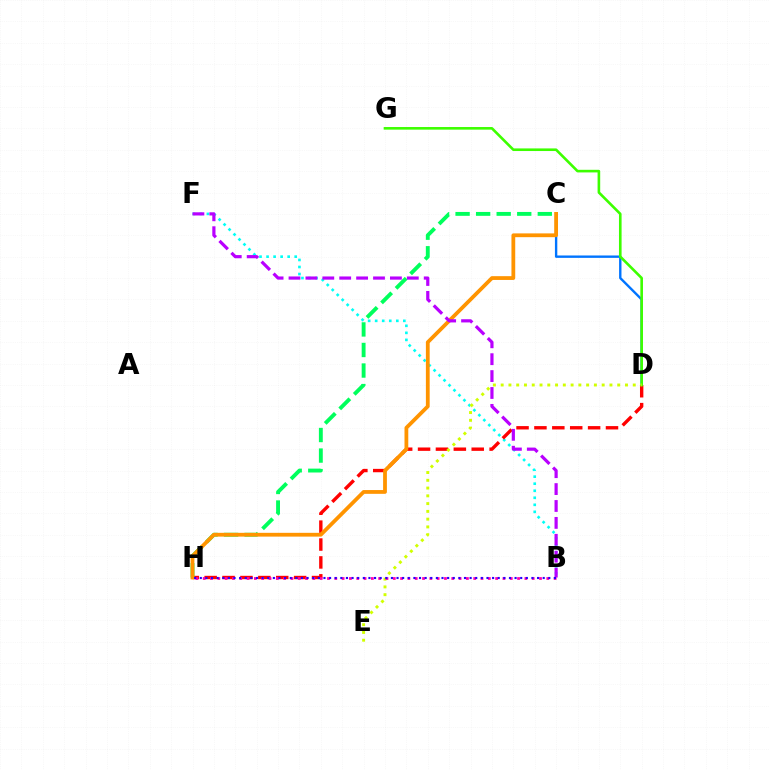{('B', 'F'): [{'color': '#00fff6', 'line_style': 'dotted', 'thickness': 1.91}, {'color': '#b900ff', 'line_style': 'dashed', 'thickness': 2.3}], ('C', 'D'): [{'color': '#0074ff', 'line_style': 'solid', 'thickness': 1.72}], ('D', 'H'): [{'color': '#ff0000', 'line_style': 'dashed', 'thickness': 2.43}], ('D', 'G'): [{'color': '#3dff00', 'line_style': 'solid', 'thickness': 1.89}], ('C', 'H'): [{'color': '#00ff5c', 'line_style': 'dashed', 'thickness': 2.79}, {'color': '#ff9400', 'line_style': 'solid', 'thickness': 2.73}], ('D', 'E'): [{'color': '#d1ff00', 'line_style': 'dotted', 'thickness': 2.11}], ('B', 'H'): [{'color': '#ff00ac', 'line_style': 'dotted', 'thickness': 1.99}, {'color': '#2500ff', 'line_style': 'dotted', 'thickness': 1.53}]}